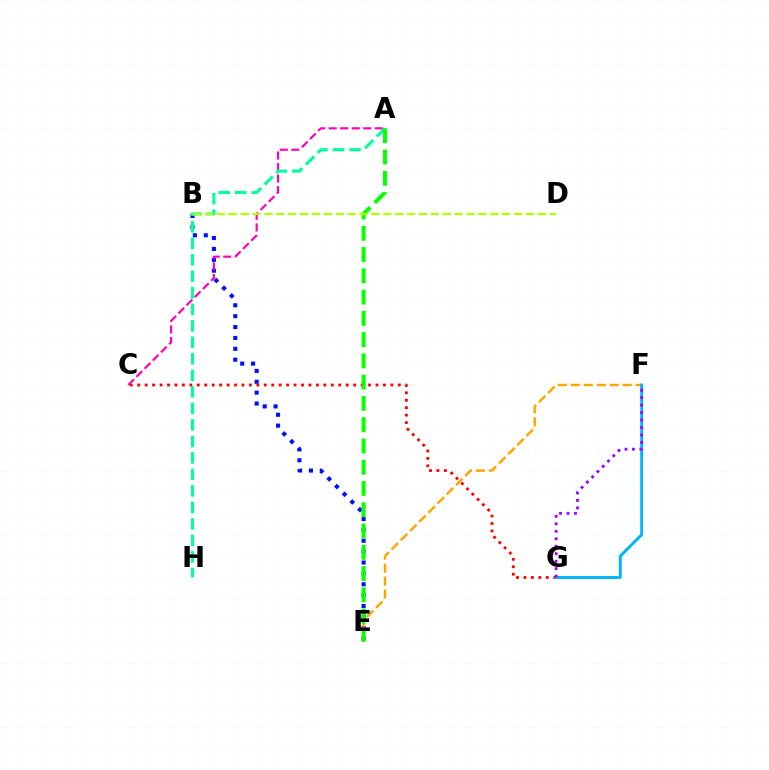{('B', 'E'): [{'color': '#0010ff', 'line_style': 'dotted', 'thickness': 2.95}], ('C', 'G'): [{'color': '#ff0000', 'line_style': 'dotted', 'thickness': 2.02}], ('E', 'F'): [{'color': '#ffa500', 'line_style': 'dashed', 'thickness': 1.76}], ('A', 'C'): [{'color': '#ff00bd', 'line_style': 'dashed', 'thickness': 1.57}], ('A', 'H'): [{'color': '#00ff9d', 'line_style': 'dashed', 'thickness': 2.24}], ('A', 'E'): [{'color': '#08ff00', 'line_style': 'dashed', 'thickness': 2.89}], ('B', 'D'): [{'color': '#b3ff00', 'line_style': 'dashed', 'thickness': 1.61}], ('F', 'G'): [{'color': '#00b5ff', 'line_style': 'solid', 'thickness': 2.11}, {'color': '#9b00ff', 'line_style': 'dotted', 'thickness': 2.03}]}